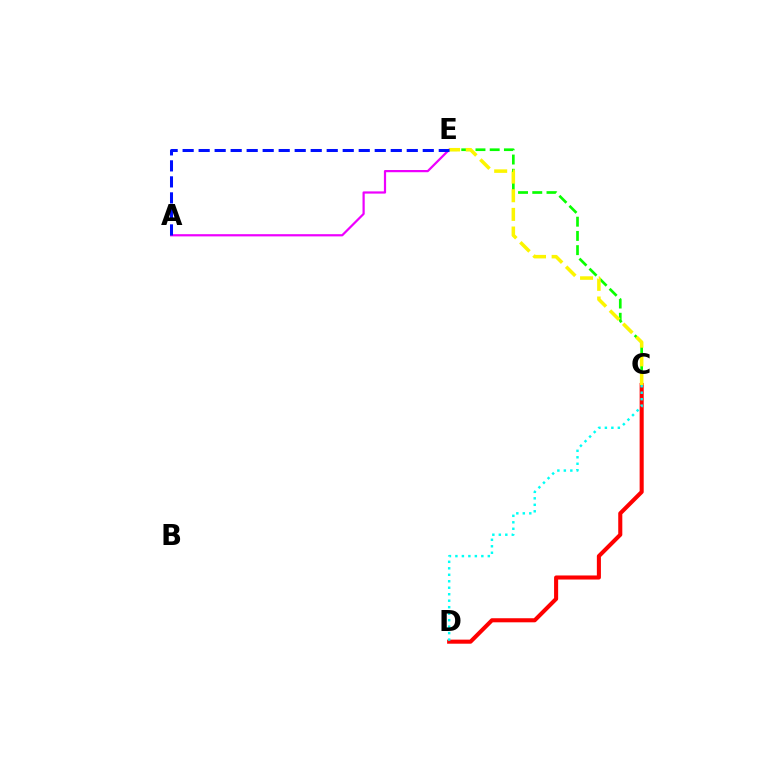{('C', 'E'): [{'color': '#08ff00', 'line_style': 'dashed', 'thickness': 1.93}, {'color': '#fcf500', 'line_style': 'dashed', 'thickness': 2.53}], ('C', 'D'): [{'color': '#ff0000', 'line_style': 'solid', 'thickness': 2.93}, {'color': '#00fff6', 'line_style': 'dotted', 'thickness': 1.76}], ('A', 'E'): [{'color': '#ee00ff', 'line_style': 'solid', 'thickness': 1.59}, {'color': '#0010ff', 'line_style': 'dashed', 'thickness': 2.17}]}